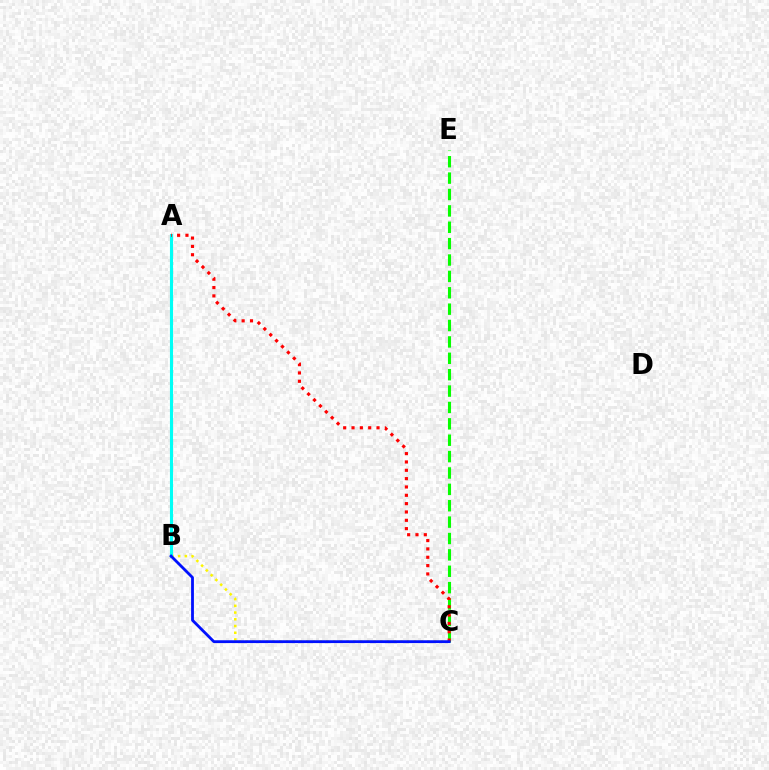{('A', 'B'): [{'color': '#ee00ff', 'line_style': 'solid', 'thickness': 1.89}, {'color': '#00fff6', 'line_style': 'solid', 'thickness': 2.23}], ('C', 'E'): [{'color': '#08ff00', 'line_style': 'dashed', 'thickness': 2.23}], ('B', 'C'): [{'color': '#fcf500', 'line_style': 'dotted', 'thickness': 1.83}, {'color': '#0010ff', 'line_style': 'solid', 'thickness': 2.02}], ('A', 'C'): [{'color': '#ff0000', 'line_style': 'dotted', 'thickness': 2.26}]}